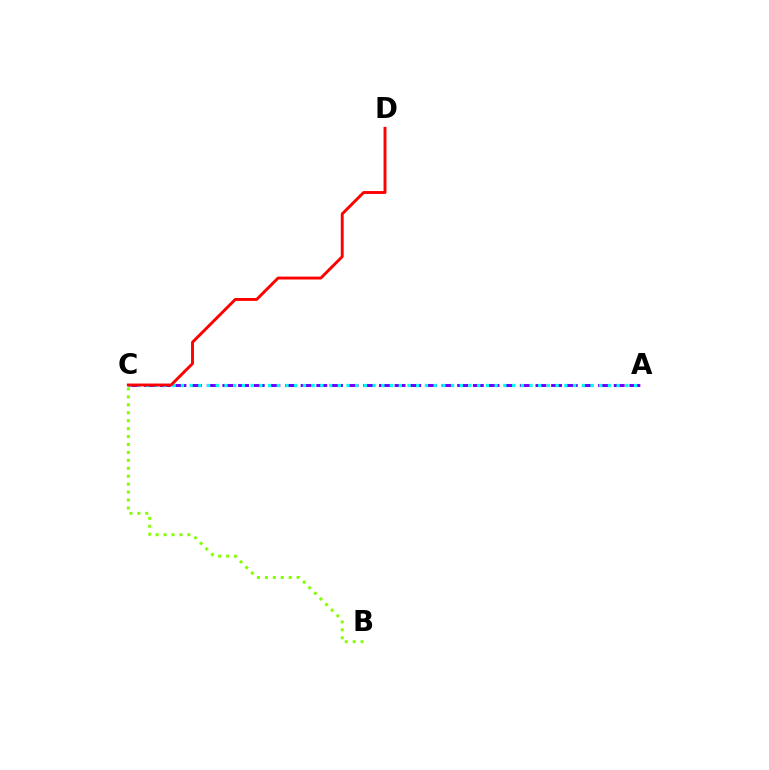{('A', 'C'): [{'color': '#7200ff', 'line_style': 'dashed', 'thickness': 2.13}, {'color': '#00fff6', 'line_style': 'dotted', 'thickness': 2.37}], ('C', 'D'): [{'color': '#ff0000', 'line_style': 'solid', 'thickness': 2.09}], ('B', 'C'): [{'color': '#84ff00', 'line_style': 'dotted', 'thickness': 2.16}]}